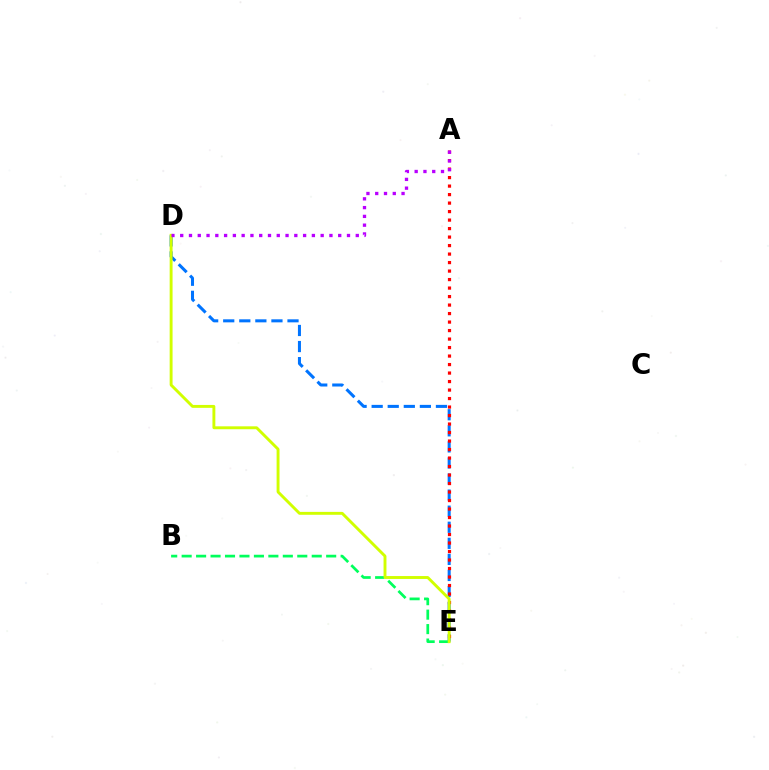{('D', 'E'): [{'color': '#0074ff', 'line_style': 'dashed', 'thickness': 2.18}, {'color': '#d1ff00', 'line_style': 'solid', 'thickness': 2.09}], ('A', 'E'): [{'color': '#ff0000', 'line_style': 'dotted', 'thickness': 2.31}], ('B', 'E'): [{'color': '#00ff5c', 'line_style': 'dashed', 'thickness': 1.96}], ('A', 'D'): [{'color': '#b900ff', 'line_style': 'dotted', 'thickness': 2.39}]}